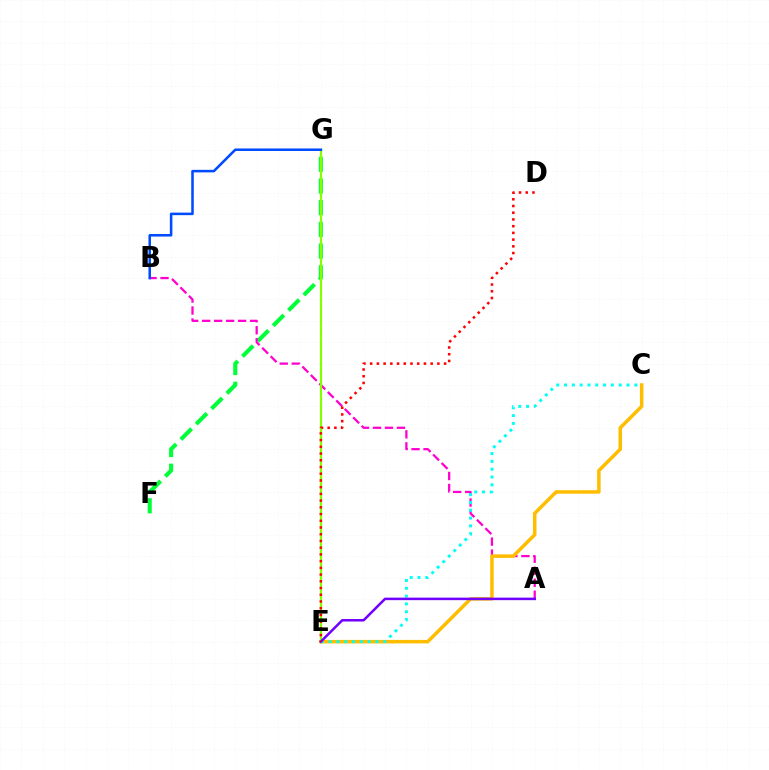{('F', 'G'): [{'color': '#00ff39', 'line_style': 'dashed', 'thickness': 2.95}], ('A', 'B'): [{'color': '#ff00cf', 'line_style': 'dashed', 'thickness': 1.63}], ('C', 'E'): [{'color': '#ffbd00', 'line_style': 'solid', 'thickness': 2.52}, {'color': '#00fff6', 'line_style': 'dotted', 'thickness': 2.12}], ('E', 'G'): [{'color': '#84ff00', 'line_style': 'solid', 'thickness': 1.58}], ('A', 'E'): [{'color': '#7200ff', 'line_style': 'solid', 'thickness': 1.81}], ('D', 'E'): [{'color': '#ff0000', 'line_style': 'dotted', 'thickness': 1.83}], ('B', 'G'): [{'color': '#004bff', 'line_style': 'solid', 'thickness': 1.83}]}